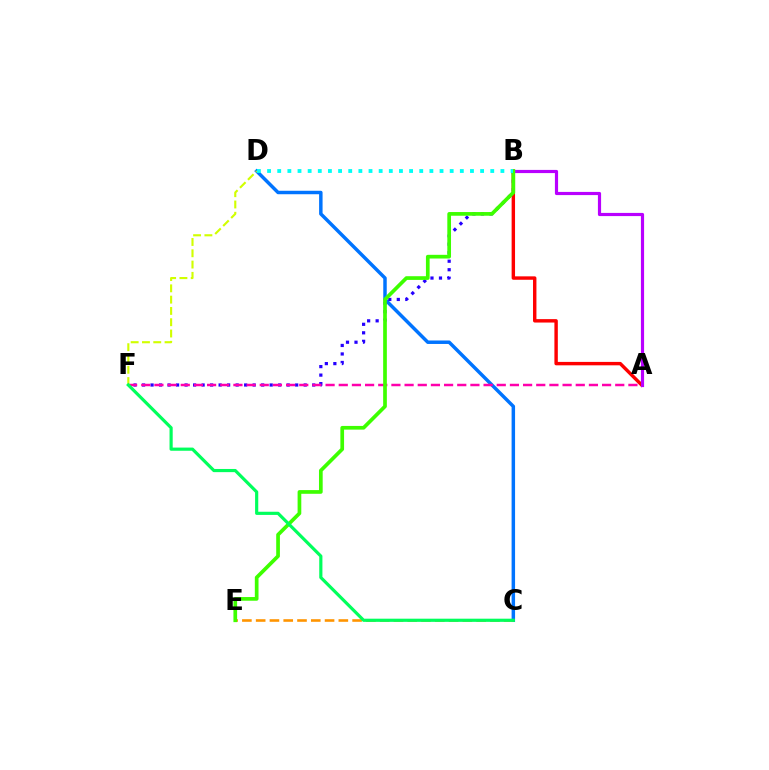{('C', 'D'): [{'color': '#0074ff', 'line_style': 'solid', 'thickness': 2.5}], ('B', 'F'): [{'color': '#2500ff', 'line_style': 'dotted', 'thickness': 2.31}], ('A', 'F'): [{'color': '#ff00ac', 'line_style': 'dashed', 'thickness': 1.79}], ('A', 'B'): [{'color': '#ff0000', 'line_style': 'solid', 'thickness': 2.46}, {'color': '#b900ff', 'line_style': 'solid', 'thickness': 2.29}], ('D', 'F'): [{'color': '#d1ff00', 'line_style': 'dashed', 'thickness': 1.53}], ('C', 'E'): [{'color': '#ff9400', 'line_style': 'dashed', 'thickness': 1.87}], ('B', 'E'): [{'color': '#3dff00', 'line_style': 'solid', 'thickness': 2.66}], ('C', 'F'): [{'color': '#00ff5c', 'line_style': 'solid', 'thickness': 2.28}], ('B', 'D'): [{'color': '#00fff6', 'line_style': 'dotted', 'thickness': 2.76}]}